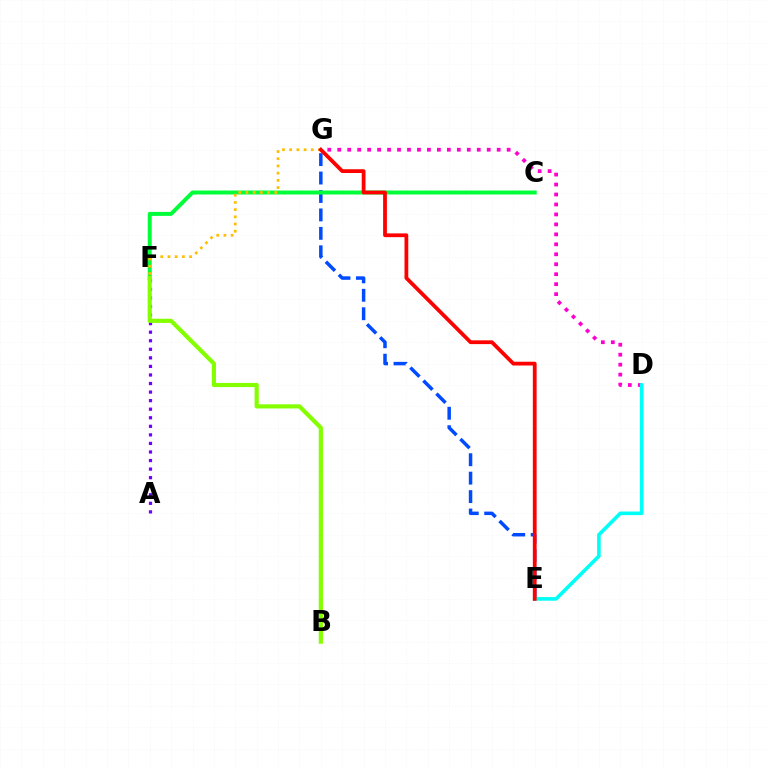{('D', 'G'): [{'color': '#ff00cf', 'line_style': 'dotted', 'thickness': 2.71}], ('E', 'G'): [{'color': '#004bff', 'line_style': 'dashed', 'thickness': 2.5}, {'color': '#ff0000', 'line_style': 'solid', 'thickness': 2.72}], ('A', 'F'): [{'color': '#7200ff', 'line_style': 'dotted', 'thickness': 2.32}], ('C', 'F'): [{'color': '#00ff39', 'line_style': 'solid', 'thickness': 2.86}], ('B', 'F'): [{'color': '#84ff00', 'line_style': 'solid', 'thickness': 2.99}], ('F', 'G'): [{'color': '#ffbd00', 'line_style': 'dotted', 'thickness': 1.96}], ('D', 'E'): [{'color': '#00fff6', 'line_style': 'solid', 'thickness': 2.6}]}